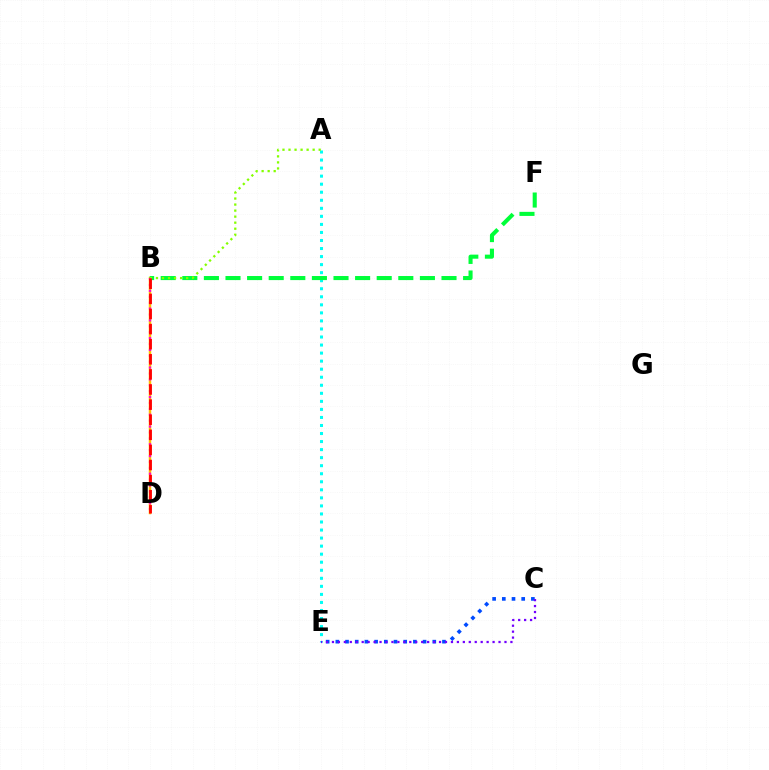{('B', 'D'): [{'color': '#ffbd00', 'line_style': 'solid', 'thickness': 1.79}, {'color': '#ff00cf', 'line_style': 'dotted', 'thickness': 1.6}, {'color': '#ff0000', 'line_style': 'dashed', 'thickness': 2.05}], ('A', 'E'): [{'color': '#00fff6', 'line_style': 'dotted', 'thickness': 2.19}], ('B', 'F'): [{'color': '#00ff39', 'line_style': 'dashed', 'thickness': 2.93}], ('C', 'E'): [{'color': '#004bff', 'line_style': 'dotted', 'thickness': 2.63}, {'color': '#7200ff', 'line_style': 'dotted', 'thickness': 1.62}], ('A', 'B'): [{'color': '#84ff00', 'line_style': 'dotted', 'thickness': 1.64}]}